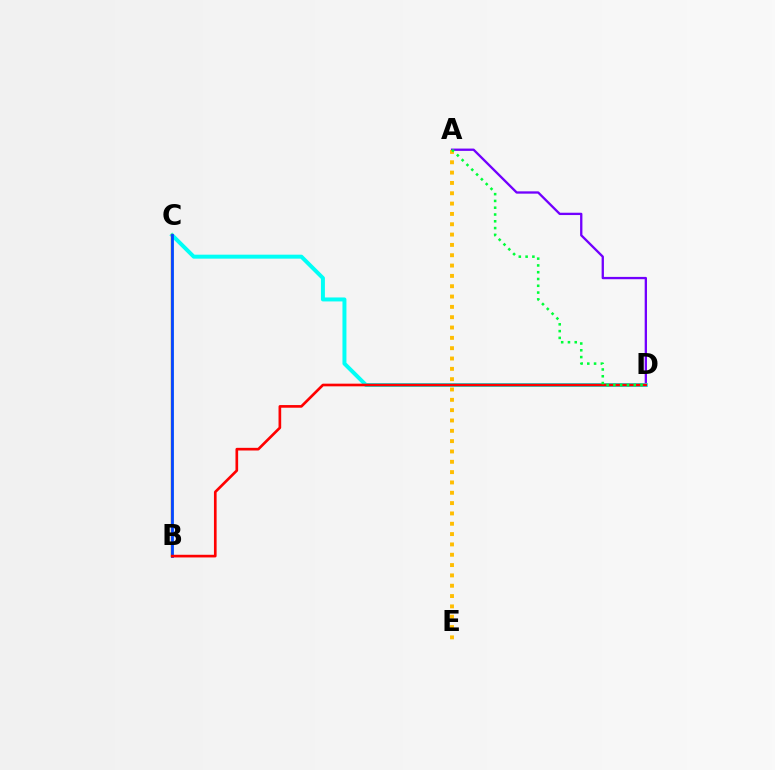{('A', 'D'): [{'color': '#7200ff', 'line_style': 'solid', 'thickness': 1.67}, {'color': '#00ff39', 'line_style': 'dotted', 'thickness': 1.84}], ('C', 'D'): [{'color': '#00fff6', 'line_style': 'solid', 'thickness': 2.86}], ('B', 'C'): [{'color': '#84ff00', 'line_style': 'solid', 'thickness': 1.79}, {'color': '#ff00cf', 'line_style': 'solid', 'thickness': 1.59}, {'color': '#004bff', 'line_style': 'solid', 'thickness': 2.01}], ('A', 'E'): [{'color': '#ffbd00', 'line_style': 'dotted', 'thickness': 2.81}], ('B', 'D'): [{'color': '#ff0000', 'line_style': 'solid', 'thickness': 1.92}]}